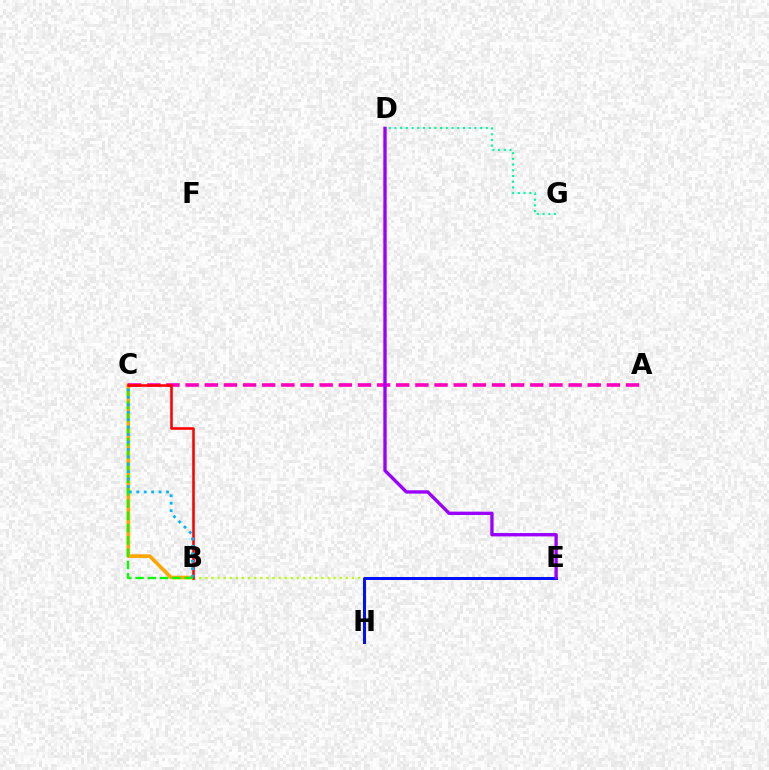{('B', 'C'): [{'color': '#ffa500', 'line_style': 'solid', 'thickness': 2.61}, {'color': '#ff0000', 'line_style': 'solid', 'thickness': 1.85}, {'color': '#08ff00', 'line_style': 'dashed', 'thickness': 1.67}, {'color': '#00b5ff', 'line_style': 'dotted', 'thickness': 2.02}], ('A', 'C'): [{'color': '#ff00bd', 'line_style': 'dashed', 'thickness': 2.6}], ('D', 'G'): [{'color': '#00ff9d', 'line_style': 'dotted', 'thickness': 1.55}], ('B', 'E'): [{'color': '#b3ff00', 'line_style': 'dotted', 'thickness': 1.66}], ('E', 'H'): [{'color': '#0010ff', 'line_style': 'solid', 'thickness': 2.16}], ('D', 'E'): [{'color': '#9b00ff', 'line_style': 'solid', 'thickness': 2.41}]}